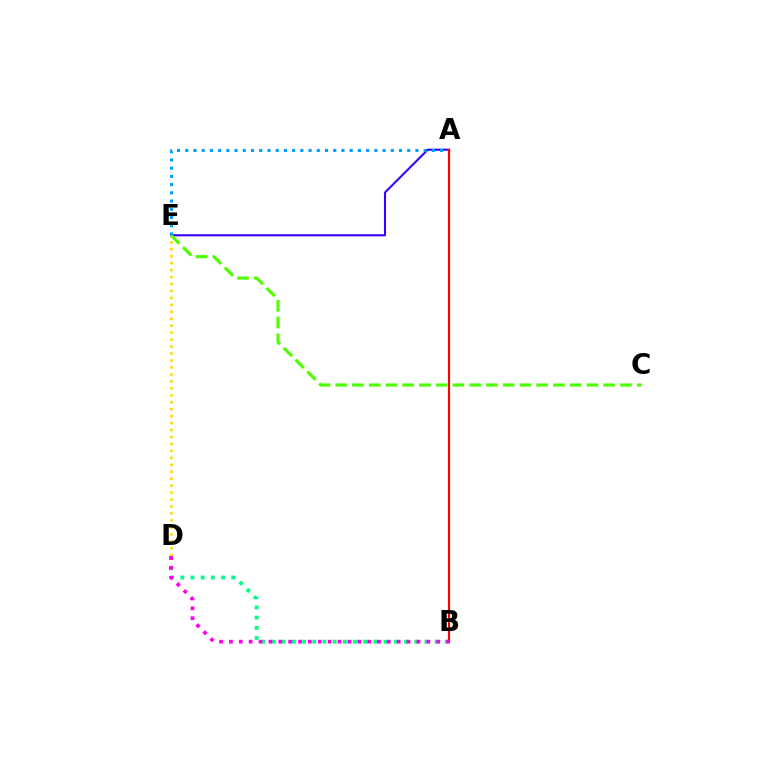{('A', 'E'): [{'color': '#3700ff', 'line_style': 'solid', 'thickness': 1.51}, {'color': '#009eff', 'line_style': 'dotted', 'thickness': 2.23}], ('C', 'E'): [{'color': '#4fff00', 'line_style': 'dashed', 'thickness': 2.28}], ('D', 'E'): [{'color': '#ffd500', 'line_style': 'dotted', 'thickness': 1.89}], ('A', 'B'): [{'color': '#ff0000', 'line_style': 'solid', 'thickness': 1.55}], ('B', 'D'): [{'color': '#00ff86', 'line_style': 'dotted', 'thickness': 2.77}, {'color': '#ff00ed', 'line_style': 'dotted', 'thickness': 2.68}]}